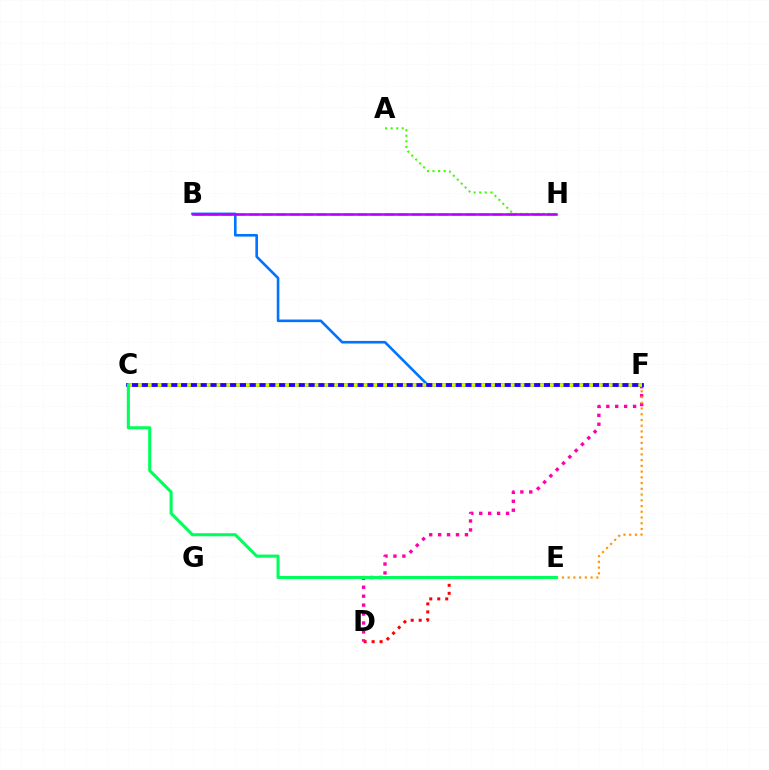{('A', 'H'): [{'color': '#3dff00', 'line_style': 'dotted', 'thickness': 1.51}], ('D', 'E'): [{'color': '#ff0000', 'line_style': 'dotted', 'thickness': 2.17}], ('B', 'H'): [{'color': '#00fff6', 'line_style': 'dashed', 'thickness': 1.84}, {'color': '#b900ff', 'line_style': 'solid', 'thickness': 1.82}], ('D', 'F'): [{'color': '#ff00ac', 'line_style': 'dotted', 'thickness': 2.43}], ('E', 'F'): [{'color': '#ff9400', 'line_style': 'dotted', 'thickness': 1.56}], ('B', 'F'): [{'color': '#0074ff', 'line_style': 'solid', 'thickness': 1.88}], ('C', 'F'): [{'color': '#2500ff', 'line_style': 'solid', 'thickness': 2.75}, {'color': '#d1ff00', 'line_style': 'dotted', 'thickness': 2.66}], ('C', 'E'): [{'color': '#00ff5c', 'line_style': 'solid', 'thickness': 2.21}]}